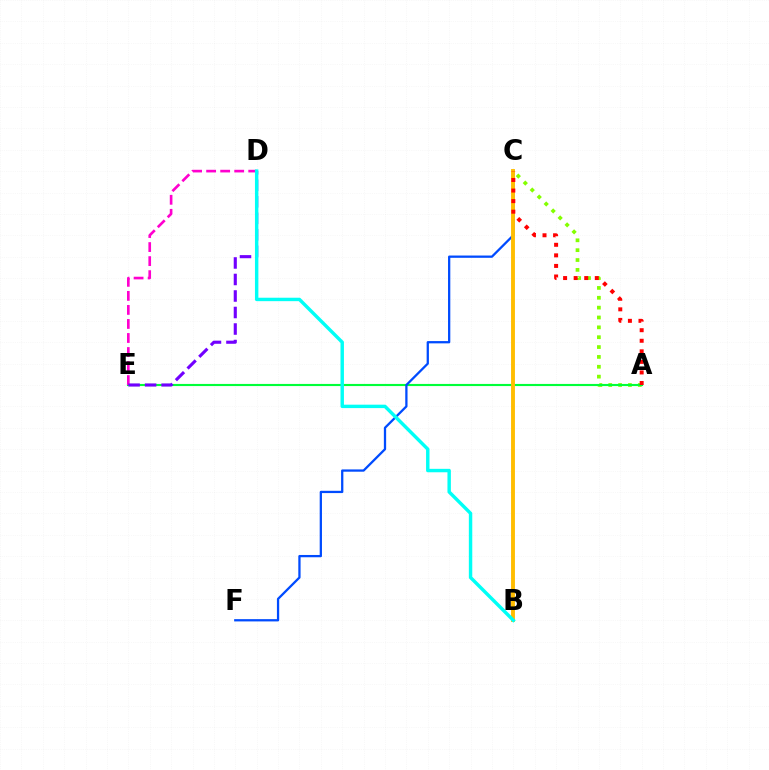{('A', 'C'): [{'color': '#84ff00', 'line_style': 'dotted', 'thickness': 2.68}, {'color': '#ff0000', 'line_style': 'dotted', 'thickness': 2.87}], ('A', 'E'): [{'color': '#00ff39', 'line_style': 'solid', 'thickness': 1.53}], ('D', 'E'): [{'color': '#ff00cf', 'line_style': 'dashed', 'thickness': 1.91}, {'color': '#7200ff', 'line_style': 'dashed', 'thickness': 2.24}], ('C', 'F'): [{'color': '#004bff', 'line_style': 'solid', 'thickness': 1.64}], ('B', 'C'): [{'color': '#ffbd00', 'line_style': 'solid', 'thickness': 2.79}], ('B', 'D'): [{'color': '#00fff6', 'line_style': 'solid', 'thickness': 2.47}]}